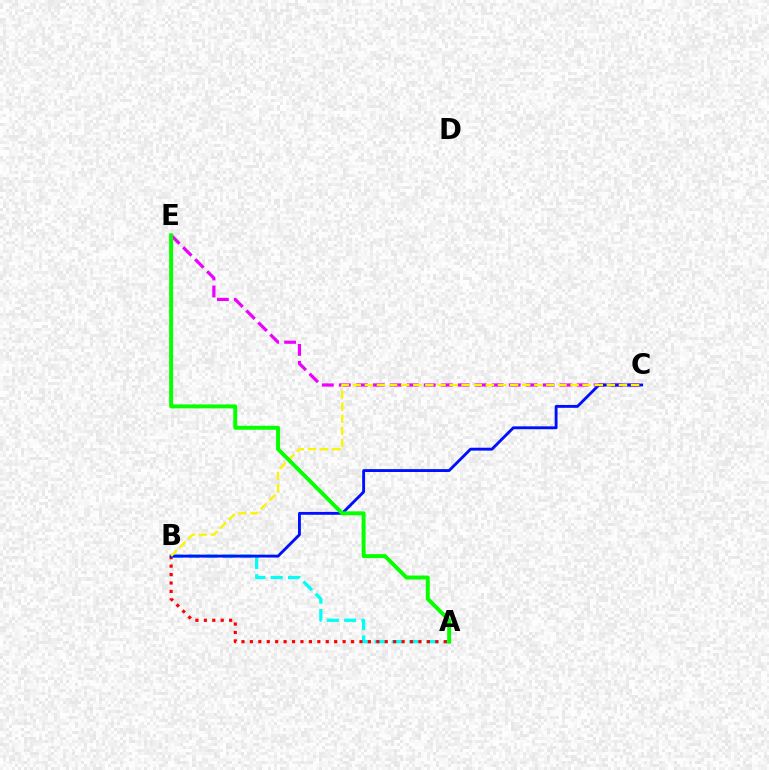{('A', 'B'): [{'color': '#00fff6', 'line_style': 'dashed', 'thickness': 2.35}, {'color': '#ff0000', 'line_style': 'dotted', 'thickness': 2.29}], ('C', 'E'): [{'color': '#ee00ff', 'line_style': 'dashed', 'thickness': 2.31}], ('B', 'C'): [{'color': '#0010ff', 'line_style': 'solid', 'thickness': 2.07}, {'color': '#fcf500', 'line_style': 'dashed', 'thickness': 1.64}], ('A', 'E'): [{'color': '#08ff00', 'line_style': 'solid', 'thickness': 2.85}]}